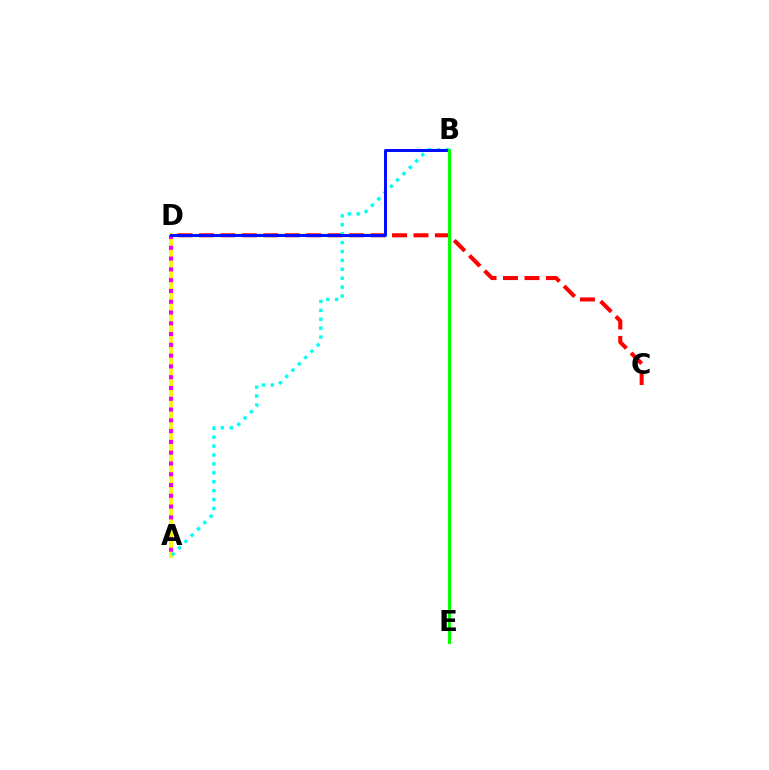{('A', 'D'): [{'color': '#fcf500', 'line_style': 'solid', 'thickness': 2.71}, {'color': '#ee00ff', 'line_style': 'dotted', 'thickness': 2.93}], ('C', 'D'): [{'color': '#ff0000', 'line_style': 'dashed', 'thickness': 2.91}], ('A', 'B'): [{'color': '#00fff6', 'line_style': 'dotted', 'thickness': 2.42}], ('B', 'D'): [{'color': '#0010ff', 'line_style': 'solid', 'thickness': 2.17}], ('B', 'E'): [{'color': '#08ff00', 'line_style': 'solid', 'thickness': 2.22}]}